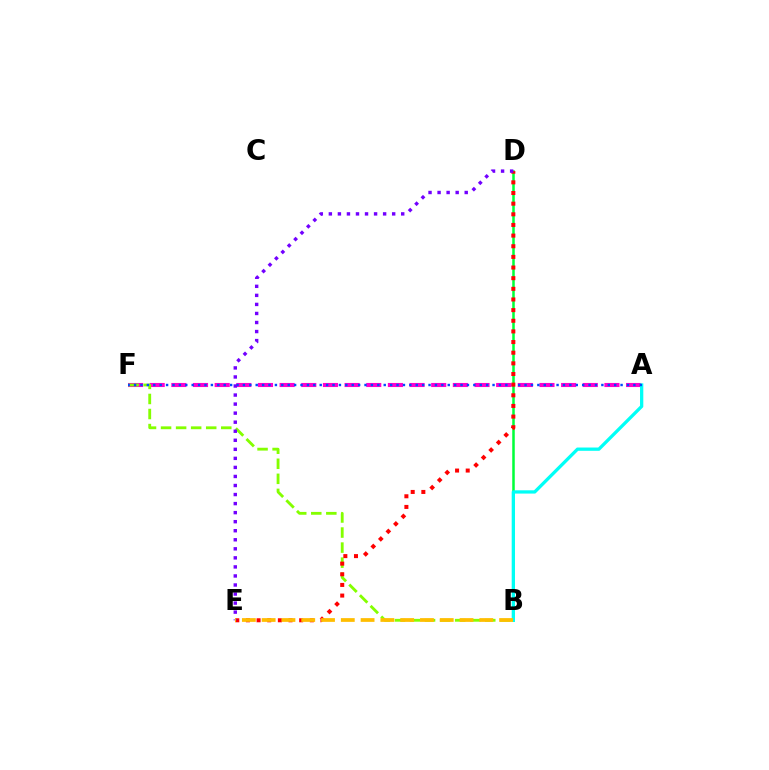{('A', 'F'): [{'color': '#ff00cf', 'line_style': 'dashed', 'thickness': 2.94}, {'color': '#004bff', 'line_style': 'dotted', 'thickness': 1.74}], ('B', 'D'): [{'color': '#00ff39', 'line_style': 'solid', 'thickness': 1.81}], ('B', 'F'): [{'color': '#84ff00', 'line_style': 'dashed', 'thickness': 2.04}], ('A', 'B'): [{'color': '#00fff6', 'line_style': 'solid', 'thickness': 2.36}], ('D', 'E'): [{'color': '#ff0000', 'line_style': 'dotted', 'thickness': 2.89}, {'color': '#7200ff', 'line_style': 'dotted', 'thickness': 2.46}], ('B', 'E'): [{'color': '#ffbd00', 'line_style': 'dashed', 'thickness': 2.69}]}